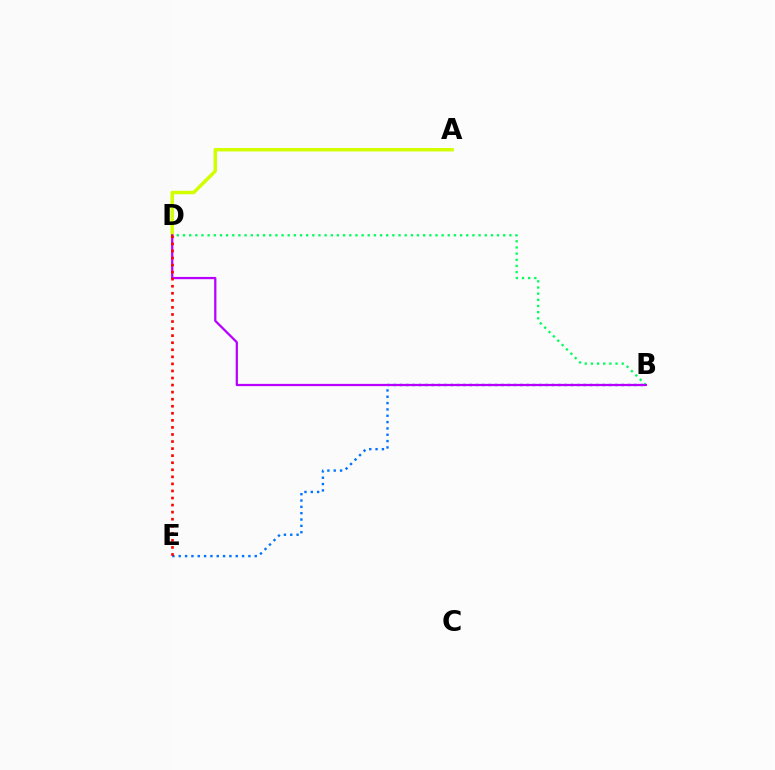{('B', 'D'): [{'color': '#00ff5c', 'line_style': 'dotted', 'thickness': 1.67}, {'color': '#b900ff', 'line_style': 'solid', 'thickness': 1.62}], ('B', 'E'): [{'color': '#0074ff', 'line_style': 'dotted', 'thickness': 1.72}], ('A', 'D'): [{'color': '#d1ff00', 'line_style': 'solid', 'thickness': 2.49}], ('D', 'E'): [{'color': '#ff0000', 'line_style': 'dotted', 'thickness': 1.92}]}